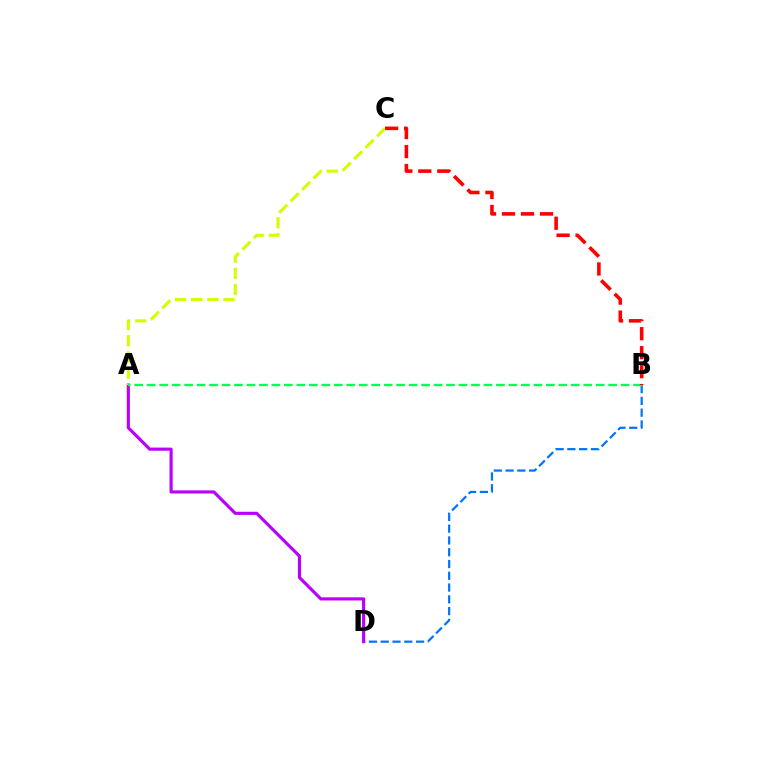{('B', 'D'): [{'color': '#0074ff', 'line_style': 'dashed', 'thickness': 1.6}], ('A', 'D'): [{'color': '#b900ff', 'line_style': 'solid', 'thickness': 2.26}], ('A', 'C'): [{'color': '#d1ff00', 'line_style': 'dashed', 'thickness': 2.2}], ('A', 'B'): [{'color': '#00ff5c', 'line_style': 'dashed', 'thickness': 1.69}], ('B', 'C'): [{'color': '#ff0000', 'line_style': 'dashed', 'thickness': 2.58}]}